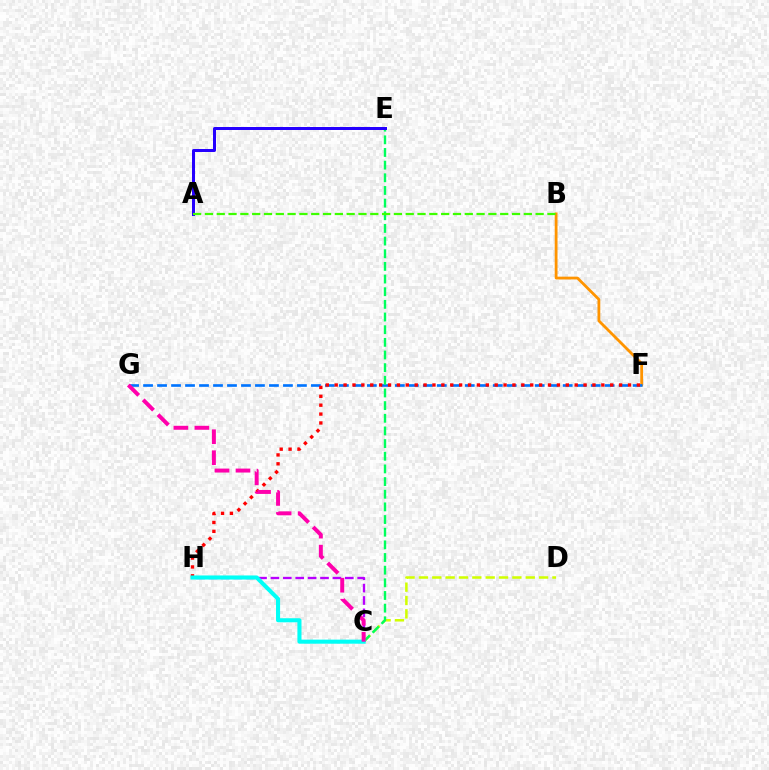{('B', 'F'): [{'color': '#ff9400', 'line_style': 'solid', 'thickness': 2.01}], ('C', 'H'): [{'color': '#b900ff', 'line_style': 'dashed', 'thickness': 1.68}, {'color': '#00fff6', 'line_style': 'solid', 'thickness': 2.94}], ('F', 'G'): [{'color': '#0074ff', 'line_style': 'dashed', 'thickness': 1.9}], ('F', 'H'): [{'color': '#ff0000', 'line_style': 'dotted', 'thickness': 2.41}], ('C', 'D'): [{'color': '#d1ff00', 'line_style': 'dashed', 'thickness': 1.81}], ('C', 'E'): [{'color': '#00ff5c', 'line_style': 'dashed', 'thickness': 1.72}], ('C', 'G'): [{'color': '#ff00ac', 'line_style': 'dashed', 'thickness': 2.85}], ('A', 'E'): [{'color': '#2500ff', 'line_style': 'solid', 'thickness': 2.16}], ('A', 'B'): [{'color': '#3dff00', 'line_style': 'dashed', 'thickness': 1.6}]}